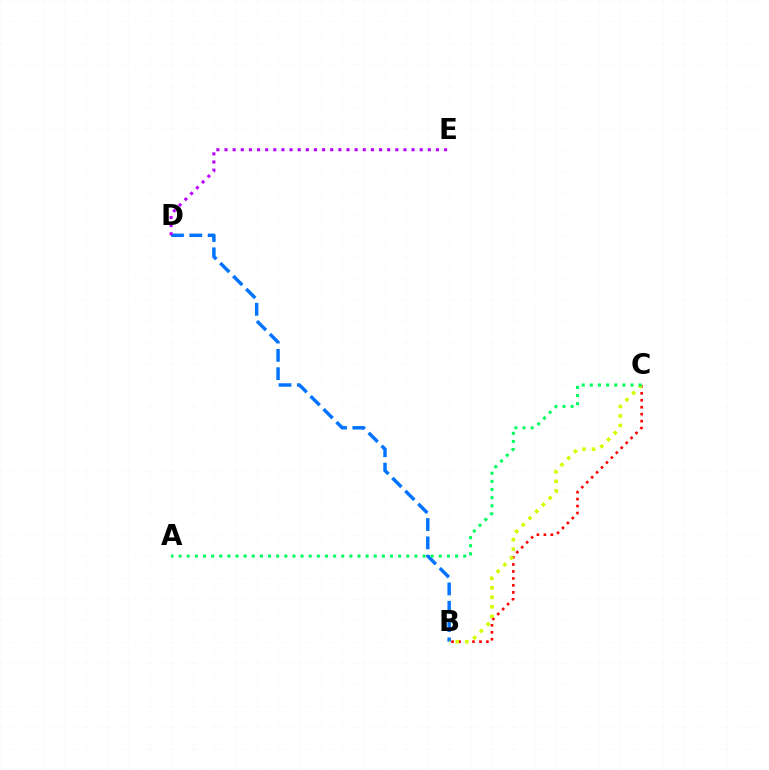{('B', 'C'): [{'color': '#ff0000', 'line_style': 'dotted', 'thickness': 1.89}, {'color': '#d1ff00', 'line_style': 'dotted', 'thickness': 2.58}], ('B', 'D'): [{'color': '#0074ff', 'line_style': 'dashed', 'thickness': 2.49}], ('D', 'E'): [{'color': '#b900ff', 'line_style': 'dotted', 'thickness': 2.21}], ('A', 'C'): [{'color': '#00ff5c', 'line_style': 'dotted', 'thickness': 2.21}]}